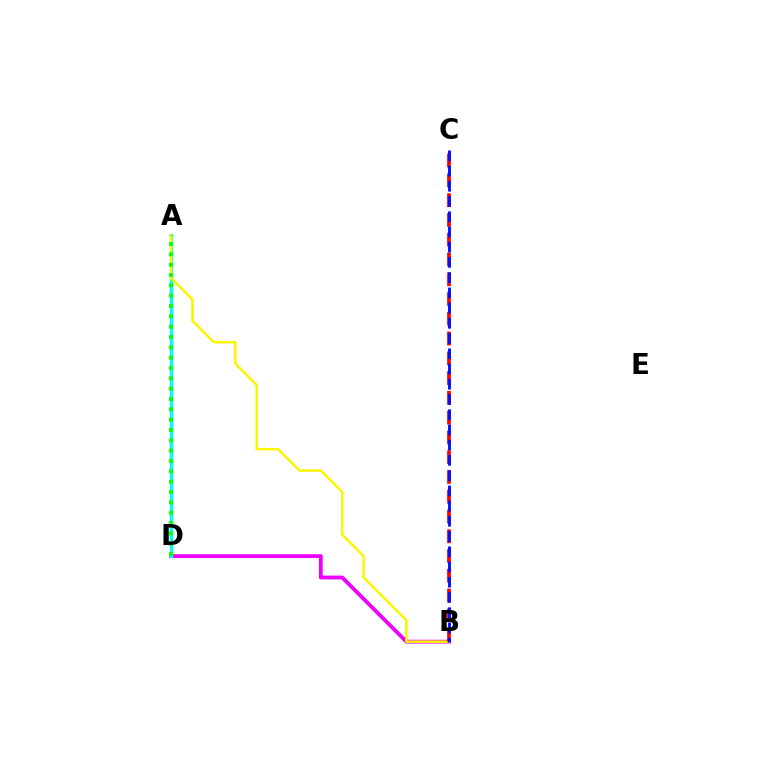{('B', 'D'): [{'color': '#ee00ff', 'line_style': 'solid', 'thickness': 2.75}], ('A', 'D'): [{'color': '#00fff6', 'line_style': 'solid', 'thickness': 2.46}, {'color': '#08ff00', 'line_style': 'dotted', 'thickness': 2.81}], ('A', 'B'): [{'color': '#fcf500', 'line_style': 'solid', 'thickness': 1.81}], ('B', 'C'): [{'color': '#ff0000', 'line_style': 'dashed', 'thickness': 2.69}, {'color': '#0010ff', 'line_style': 'dashed', 'thickness': 2.07}]}